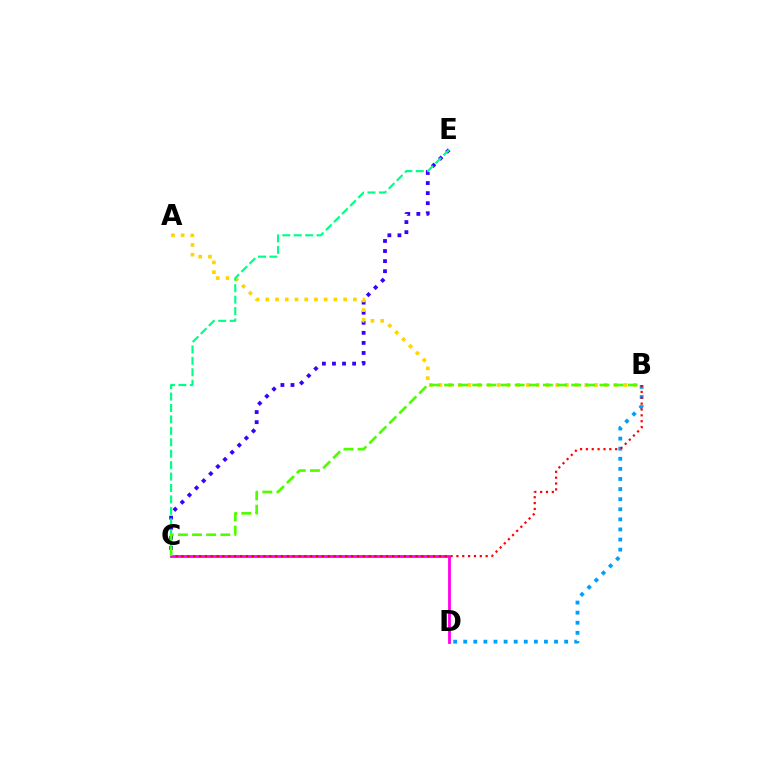{('C', 'E'): [{'color': '#3700ff', 'line_style': 'dotted', 'thickness': 2.74}, {'color': '#00ff86', 'line_style': 'dashed', 'thickness': 1.55}], ('A', 'B'): [{'color': '#ffd500', 'line_style': 'dotted', 'thickness': 2.64}], ('B', 'D'): [{'color': '#009eff', 'line_style': 'dotted', 'thickness': 2.74}], ('C', 'D'): [{'color': '#ff00ed', 'line_style': 'solid', 'thickness': 2.02}], ('B', 'C'): [{'color': '#ff0000', 'line_style': 'dotted', 'thickness': 1.59}, {'color': '#4fff00', 'line_style': 'dashed', 'thickness': 1.92}]}